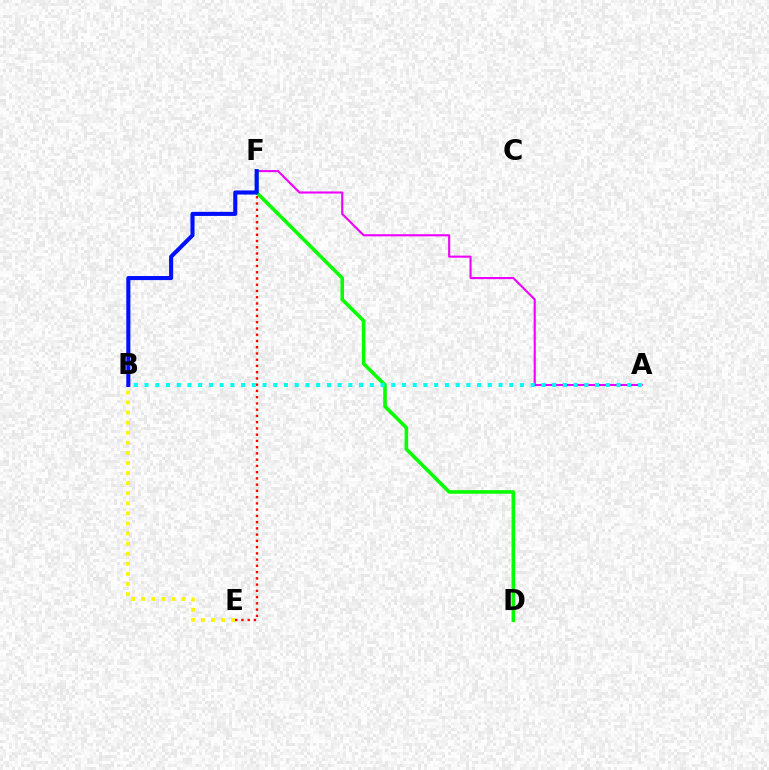{('E', 'F'): [{'color': '#ff0000', 'line_style': 'dotted', 'thickness': 1.7}], ('B', 'E'): [{'color': '#fcf500', 'line_style': 'dotted', 'thickness': 2.74}], ('A', 'F'): [{'color': '#ee00ff', 'line_style': 'solid', 'thickness': 1.51}], ('D', 'F'): [{'color': '#08ff00', 'line_style': 'solid', 'thickness': 2.58}], ('B', 'F'): [{'color': '#0010ff', 'line_style': 'solid', 'thickness': 2.94}], ('A', 'B'): [{'color': '#00fff6', 'line_style': 'dotted', 'thickness': 2.91}]}